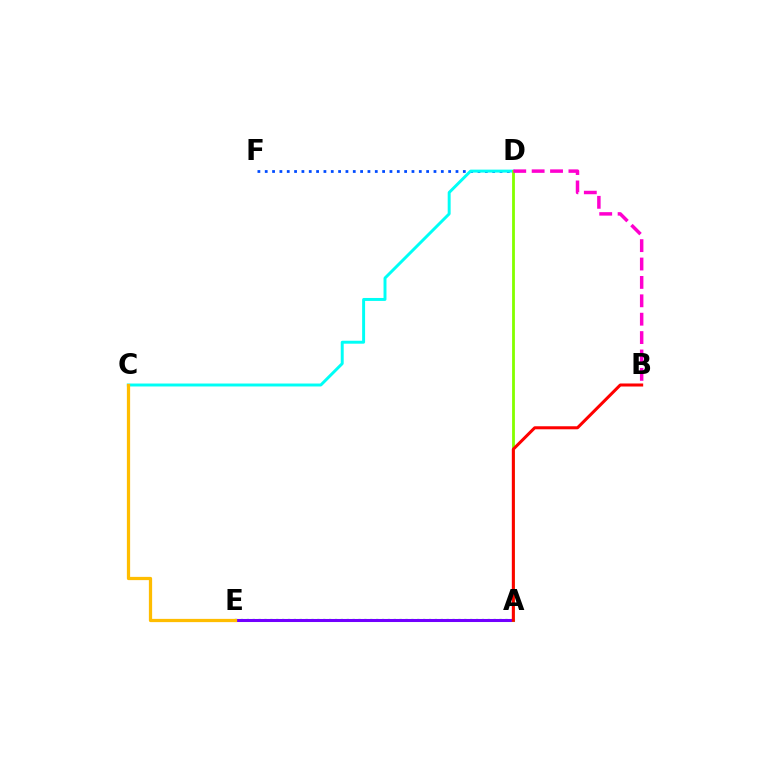{('D', 'F'): [{'color': '#004bff', 'line_style': 'dotted', 'thickness': 1.99}], ('A', 'E'): [{'color': '#00ff39', 'line_style': 'dotted', 'thickness': 1.6}, {'color': '#7200ff', 'line_style': 'solid', 'thickness': 2.19}], ('C', 'D'): [{'color': '#00fff6', 'line_style': 'solid', 'thickness': 2.12}], ('A', 'D'): [{'color': '#84ff00', 'line_style': 'solid', 'thickness': 2.02}], ('B', 'D'): [{'color': '#ff00cf', 'line_style': 'dashed', 'thickness': 2.5}], ('C', 'E'): [{'color': '#ffbd00', 'line_style': 'solid', 'thickness': 2.34}], ('A', 'B'): [{'color': '#ff0000', 'line_style': 'solid', 'thickness': 2.18}]}